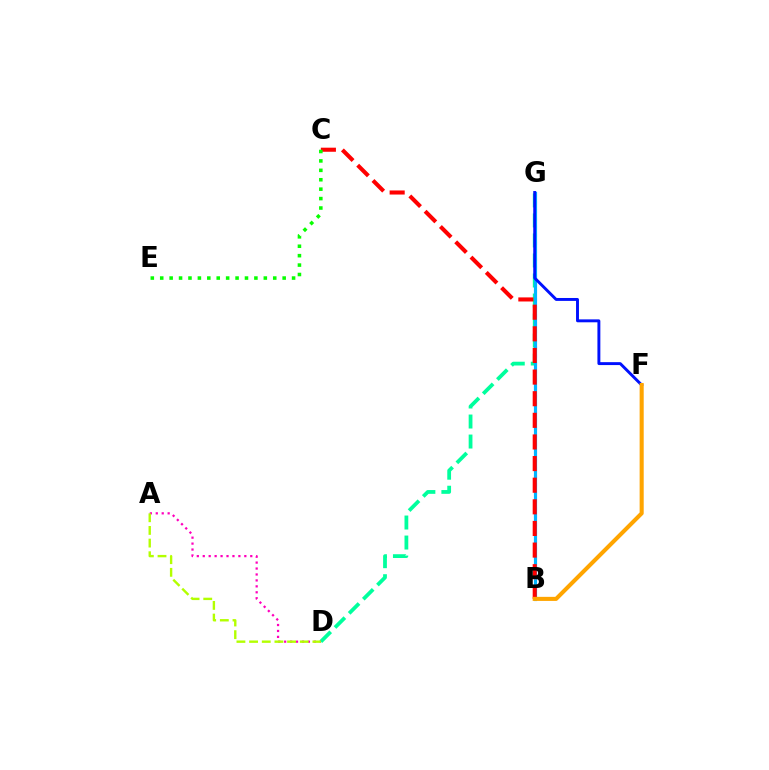{('D', 'G'): [{'color': '#00ff9d', 'line_style': 'dashed', 'thickness': 2.72}], ('B', 'G'): [{'color': '#9b00ff', 'line_style': 'dotted', 'thickness': 2.19}, {'color': '#00b5ff', 'line_style': 'solid', 'thickness': 2.27}], ('A', 'D'): [{'color': '#ff00bd', 'line_style': 'dotted', 'thickness': 1.61}, {'color': '#b3ff00', 'line_style': 'dashed', 'thickness': 1.72}], ('F', 'G'): [{'color': '#0010ff', 'line_style': 'solid', 'thickness': 2.1}], ('B', 'C'): [{'color': '#ff0000', 'line_style': 'dashed', 'thickness': 2.94}], ('B', 'F'): [{'color': '#ffa500', 'line_style': 'solid', 'thickness': 2.93}], ('C', 'E'): [{'color': '#08ff00', 'line_style': 'dotted', 'thickness': 2.56}]}